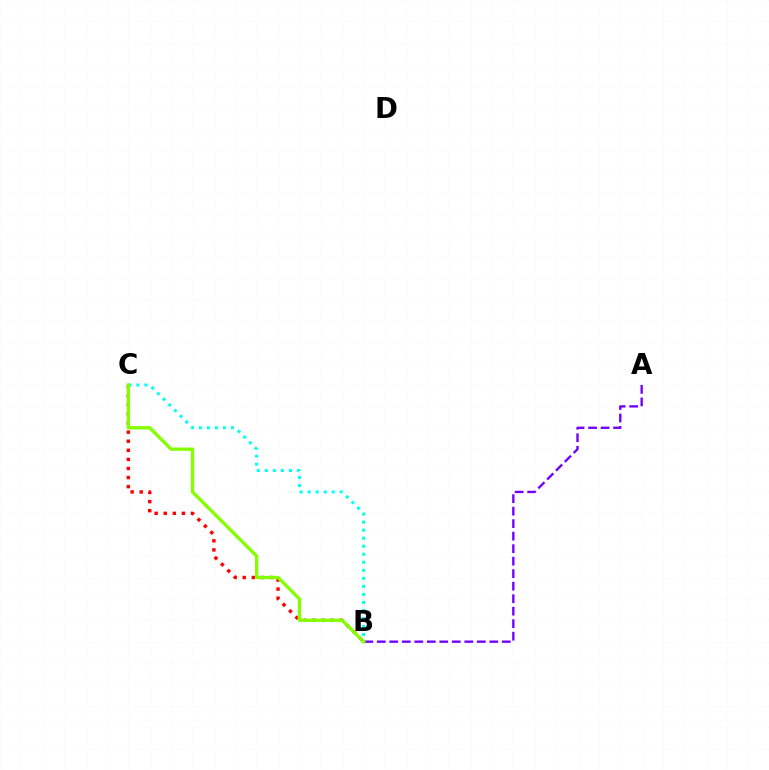{('B', 'C'): [{'color': '#ff0000', 'line_style': 'dotted', 'thickness': 2.47}, {'color': '#00fff6', 'line_style': 'dotted', 'thickness': 2.18}, {'color': '#84ff00', 'line_style': 'solid', 'thickness': 2.4}], ('A', 'B'): [{'color': '#7200ff', 'line_style': 'dashed', 'thickness': 1.7}]}